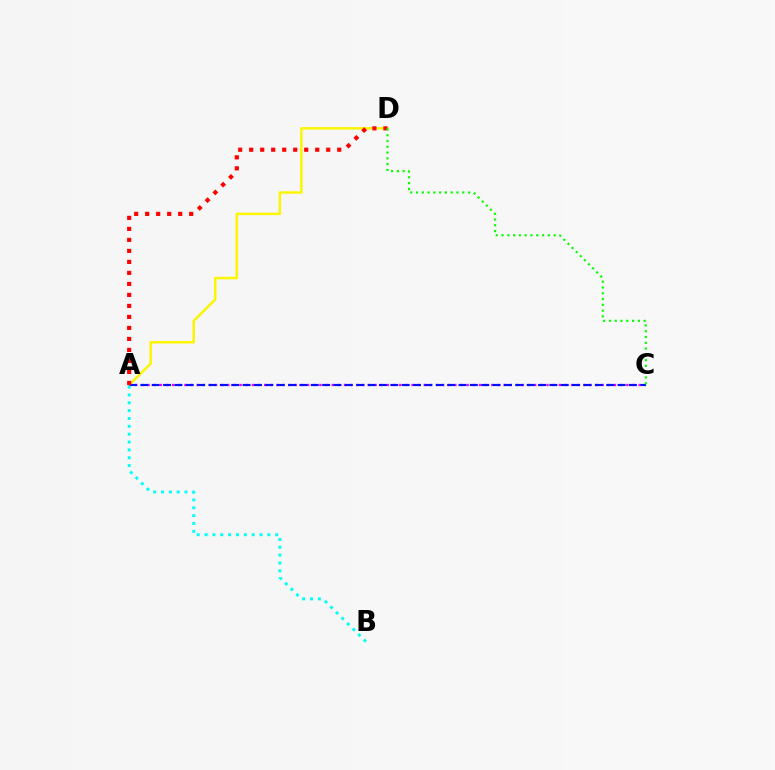{('A', 'D'): [{'color': '#fcf500', 'line_style': 'solid', 'thickness': 1.78}, {'color': '#ff0000', 'line_style': 'dotted', 'thickness': 2.99}], ('A', 'C'): [{'color': '#ee00ff', 'line_style': 'dotted', 'thickness': 1.67}, {'color': '#0010ff', 'line_style': 'dashed', 'thickness': 1.54}], ('A', 'B'): [{'color': '#00fff6', 'line_style': 'dotted', 'thickness': 2.13}], ('C', 'D'): [{'color': '#08ff00', 'line_style': 'dotted', 'thickness': 1.57}]}